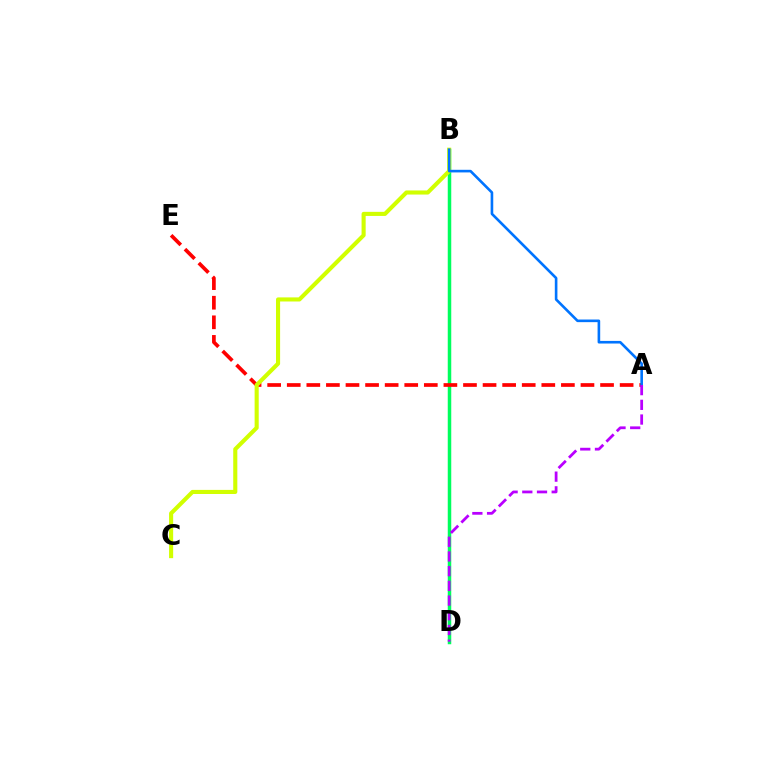{('B', 'D'): [{'color': '#00ff5c', 'line_style': 'solid', 'thickness': 2.52}], ('A', 'E'): [{'color': '#ff0000', 'line_style': 'dashed', 'thickness': 2.66}], ('B', 'C'): [{'color': '#d1ff00', 'line_style': 'solid', 'thickness': 2.95}], ('A', 'B'): [{'color': '#0074ff', 'line_style': 'solid', 'thickness': 1.89}], ('A', 'D'): [{'color': '#b900ff', 'line_style': 'dashed', 'thickness': 2.0}]}